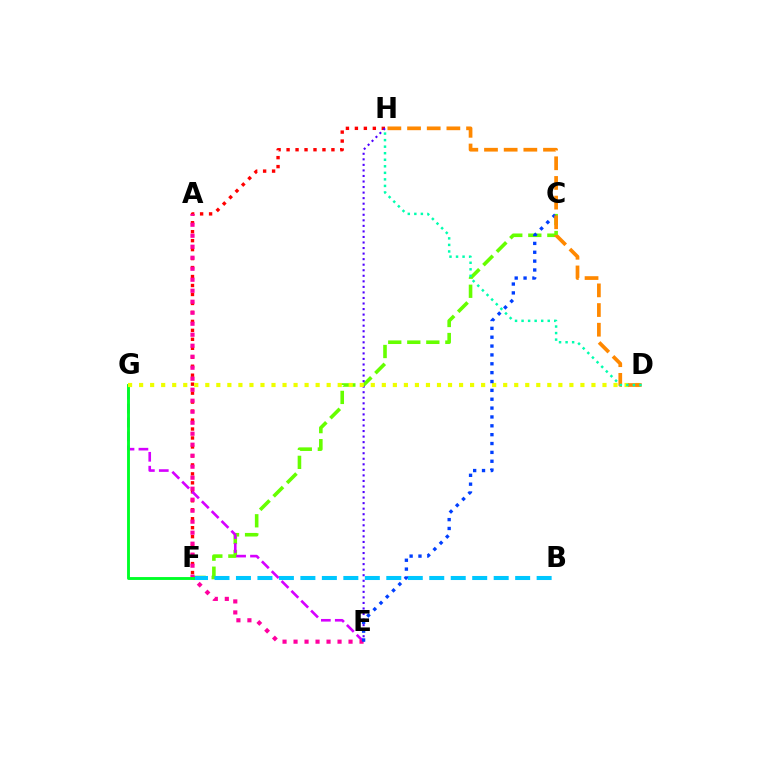{('F', 'H'): [{'color': '#ff0000', 'line_style': 'dotted', 'thickness': 2.44}], ('C', 'F'): [{'color': '#66ff00', 'line_style': 'dashed', 'thickness': 2.59}], ('B', 'F'): [{'color': '#00c7ff', 'line_style': 'dashed', 'thickness': 2.92}], ('E', 'H'): [{'color': '#4f00ff', 'line_style': 'dotted', 'thickness': 1.51}], ('E', 'G'): [{'color': '#d600ff', 'line_style': 'dashed', 'thickness': 1.89}], ('A', 'E'): [{'color': '#ff00a0', 'line_style': 'dotted', 'thickness': 2.99}], ('F', 'G'): [{'color': '#00ff27', 'line_style': 'solid', 'thickness': 2.07}], ('D', 'G'): [{'color': '#eeff00', 'line_style': 'dotted', 'thickness': 3.0}], ('C', 'E'): [{'color': '#003fff', 'line_style': 'dotted', 'thickness': 2.41}], ('D', 'H'): [{'color': '#ff8800', 'line_style': 'dashed', 'thickness': 2.67}, {'color': '#00ffaf', 'line_style': 'dotted', 'thickness': 1.78}]}